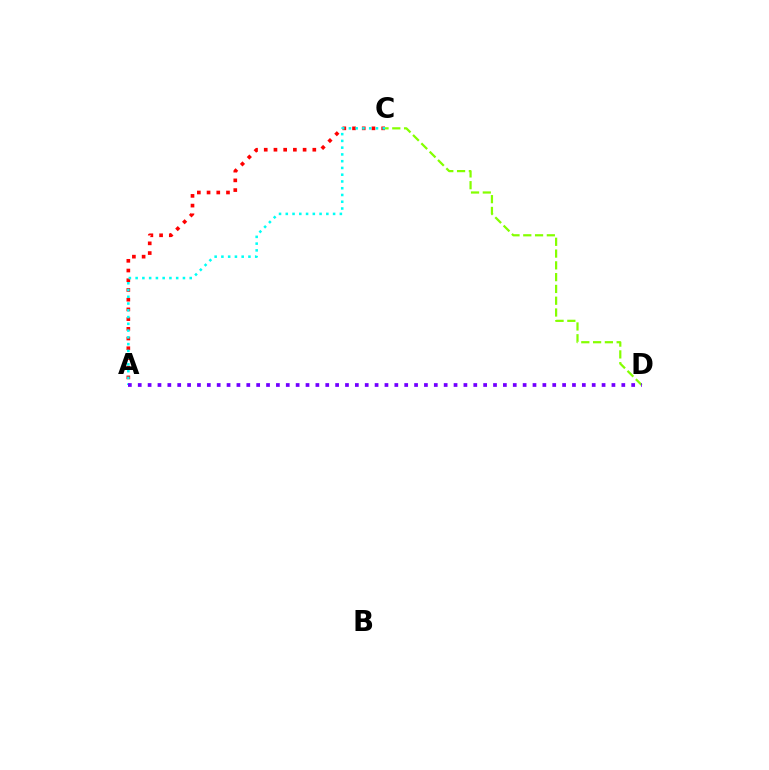{('A', 'C'): [{'color': '#ff0000', 'line_style': 'dotted', 'thickness': 2.64}, {'color': '#00fff6', 'line_style': 'dotted', 'thickness': 1.84}], ('C', 'D'): [{'color': '#84ff00', 'line_style': 'dashed', 'thickness': 1.6}], ('A', 'D'): [{'color': '#7200ff', 'line_style': 'dotted', 'thickness': 2.68}]}